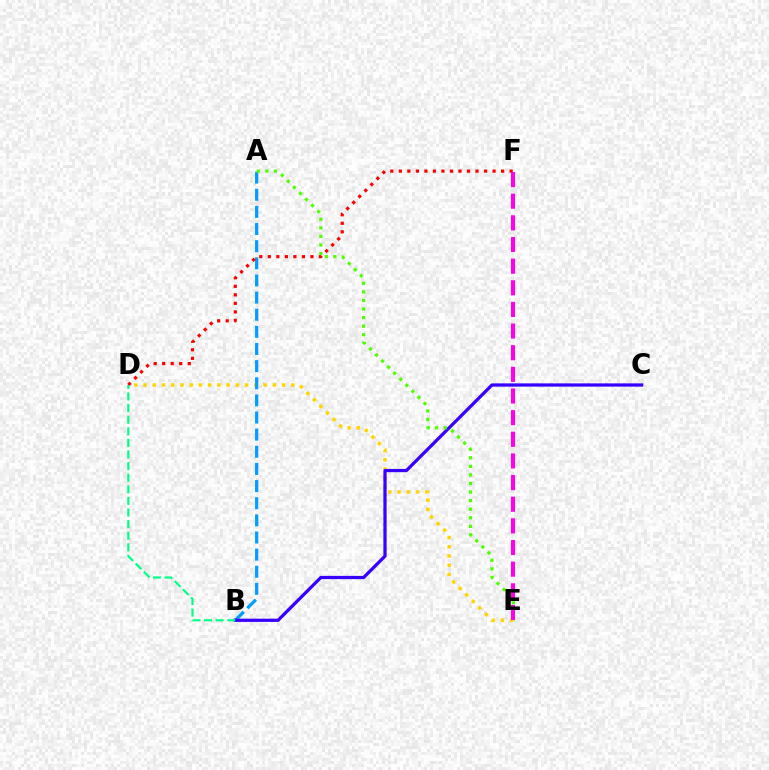{('D', 'E'): [{'color': '#ffd500', 'line_style': 'dotted', 'thickness': 2.51}], ('A', 'B'): [{'color': '#009eff', 'line_style': 'dashed', 'thickness': 2.33}], ('D', 'F'): [{'color': '#ff0000', 'line_style': 'dotted', 'thickness': 2.32}], ('B', 'C'): [{'color': '#3700ff', 'line_style': 'solid', 'thickness': 2.33}], ('A', 'E'): [{'color': '#4fff00', 'line_style': 'dotted', 'thickness': 2.33}], ('E', 'F'): [{'color': '#ff00ed', 'line_style': 'dashed', 'thickness': 2.94}], ('B', 'D'): [{'color': '#00ff86', 'line_style': 'dashed', 'thickness': 1.58}]}